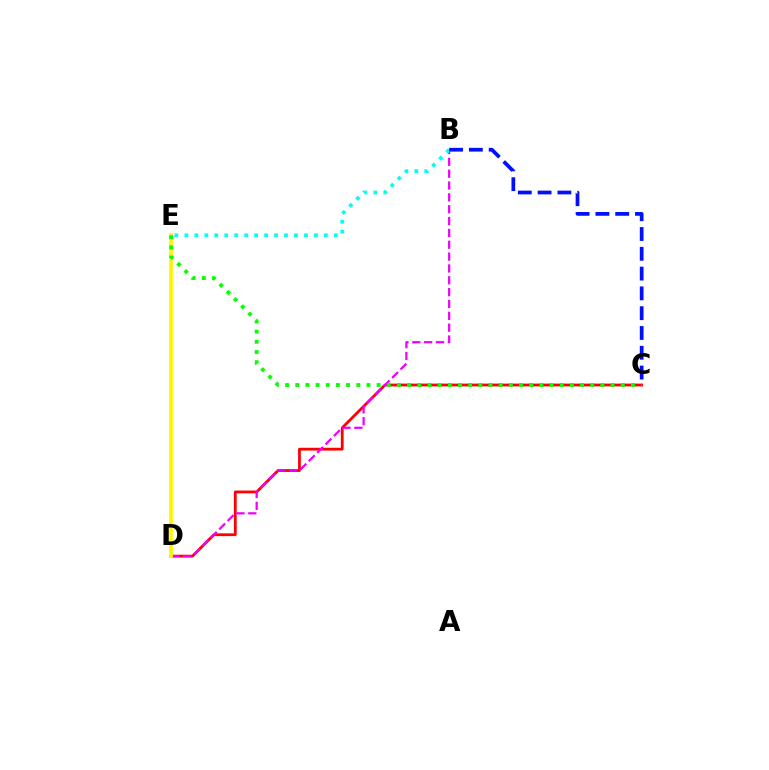{('C', 'D'): [{'color': '#ff0000', 'line_style': 'solid', 'thickness': 2.01}], ('B', 'D'): [{'color': '#ee00ff', 'line_style': 'dashed', 'thickness': 1.61}], ('B', 'E'): [{'color': '#00fff6', 'line_style': 'dotted', 'thickness': 2.71}], ('D', 'E'): [{'color': '#fcf500', 'line_style': 'solid', 'thickness': 2.66}], ('B', 'C'): [{'color': '#0010ff', 'line_style': 'dashed', 'thickness': 2.69}], ('C', 'E'): [{'color': '#08ff00', 'line_style': 'dotted', 'thickness': 2.76}]}